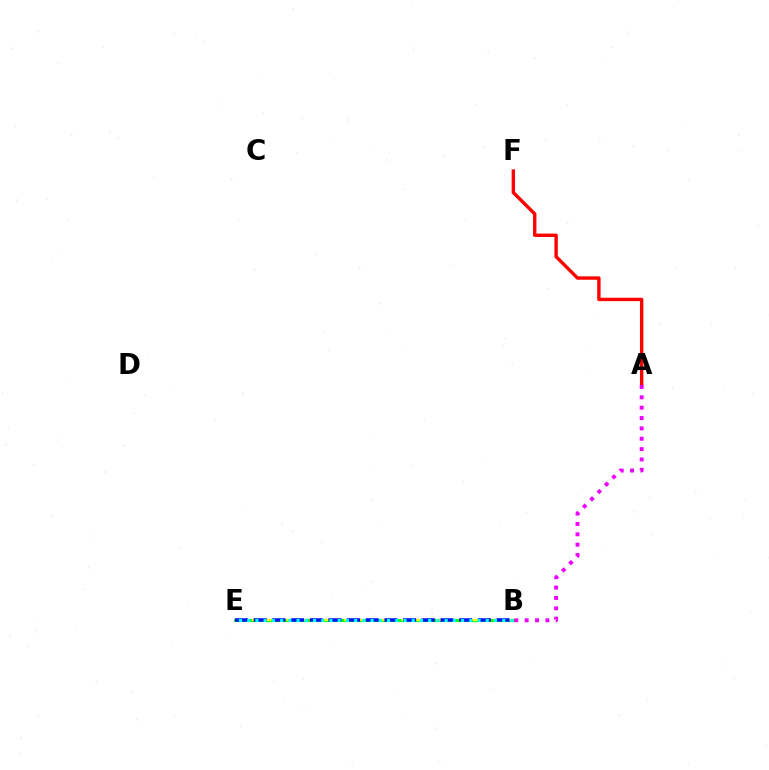{('A', 'F'): [{'color': '#ff0000', 'line_style': 'solid', 'thickness': 2.45}], ('B', 'E'): [{'color': '#08ff00', 'line_style': 'solid', 'thickness': 2.22}, {'color': '#fcf500', 'line_style': 'dashed', 'thickness': 1.56}, {'color': '#0010ff', 'line_style': 'dashed', 'thickness': 2.54}, {'color': '#00fff6', 'line_style': 'dotted', 'thickness': 2.24}], ('A', 'B'): [{'color': '#ee00ff', 'line_style': 'dotted', 'thickness': 2.81}]}